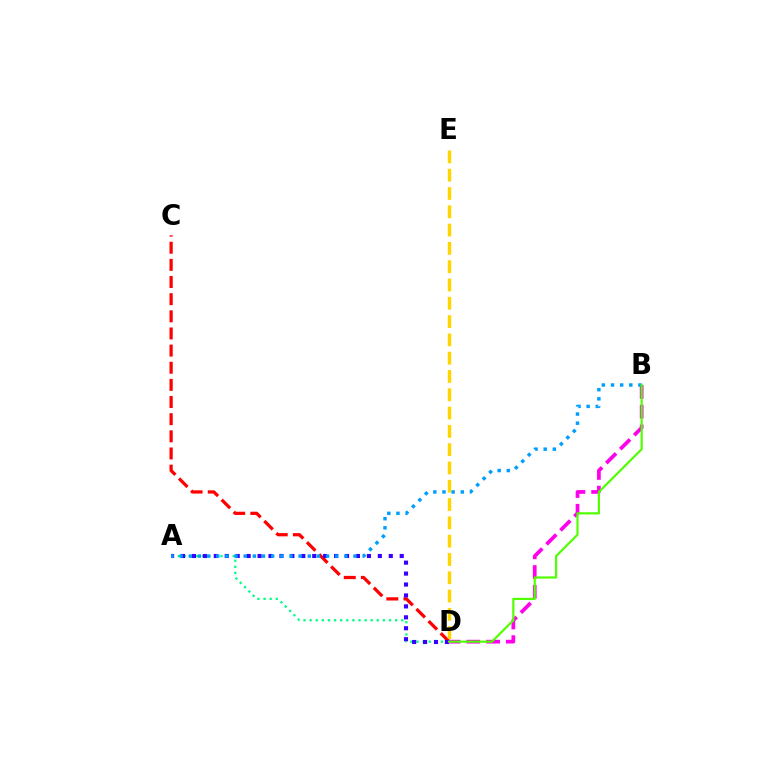{('C', 'D'): [{'color': '#ff0000', 'line_style': 'dashed', 'thickness': 2.33}], ('A', 'D'): [{'color': '#00ff86', 'line_style': 'dotted', 'thickness': 1.66}, {'color': '#3700ff', 'line_style': 'dotted', 'thickness': 2.97}], ('B', 'D'): [{'color': '#ff00ed', 'line_style': 'dashed', 'thickness': 2.68}, {'color': '#4fff00', 'line_style': 'solid', 'thickness': 1.57}], ('D', 'E'): [{'color': '#ffd500', 'line_style': 'dashed', 'thickness': 2.49}], ('A', 'B'): [{'color': '#009eff', 'line_style': 'dotted', 'thickness': 2.49}]}